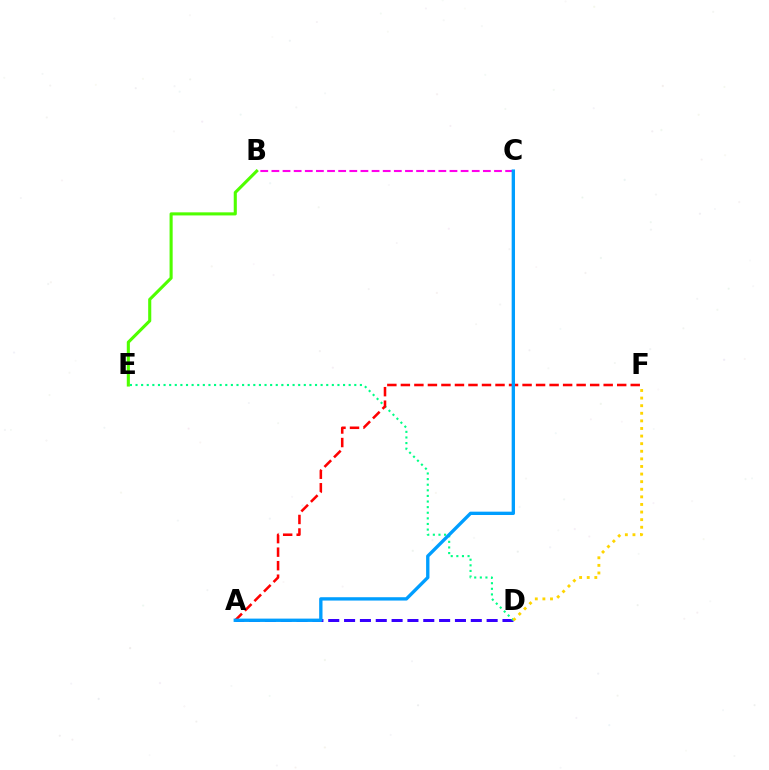{('A', 'D'): [{'color': '#3700ff', 'line_style': 'dashed', 'thickness': 2.15}], ('B', 'C'): [{'color': '#ff00ed', 'line_style': 'dashed', 'thickness': 1.51}], ('D', 'E'): [{'color': '#00ff86', 'line_style': 'dotted', 'thickness': 1.52}], ('A', 'F'): [{'color': '#ff0000', 'line_style': 'dashed', 'thickness': 1.84}], ('B', 'E'): [{'color': '#4fff00', 'line_style': 'solid', 'thickness': 2.23}], ('D', 'F'): [{'color': '#ffd500', 'line_style': 'dotted', 'thickness': 2.06}], ('A', 'C'): [{'color': '#009eff', 'line_style': 'solid', 'thickness': 2.41}]}